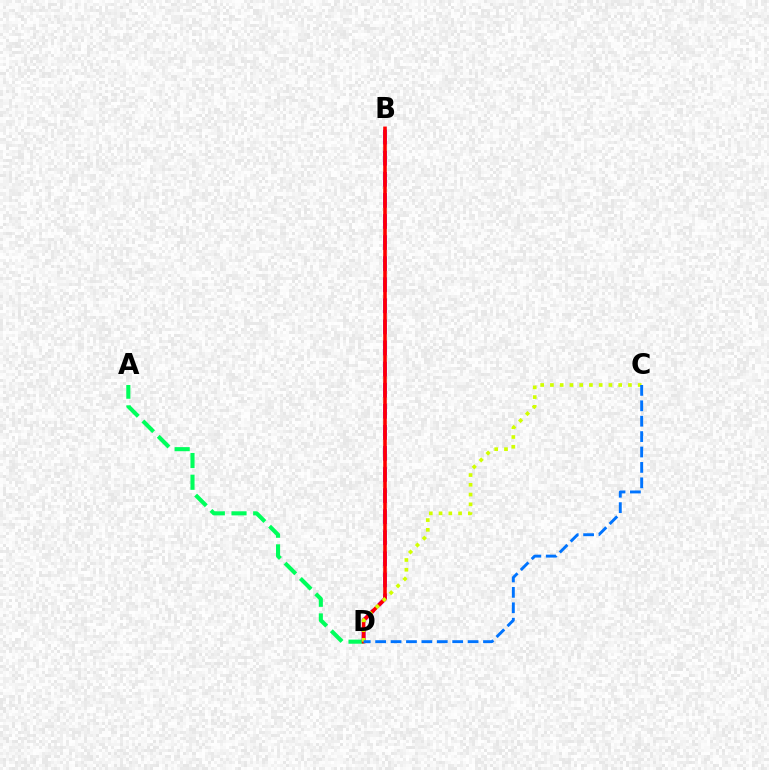{('A', 'D'): [{'color': '#00ff5c', 'line_style': 'dashed', 'thickness': 2.95}], ('B', 'D'): [{'color': '#b900ff', 'line_style': 'dashed', 'thickness': 2.86}, {'color': '#ff0000', 'line_style': 'solid', 'thickness': 2.58}], ('C', 'D'): [{'color': '#d1ff00', 'line_style': 'dotted', 'thickness': 2.65}, {'color': '#0074ff', 'line_style': 'dashed', 'thickness': 2.09}]}